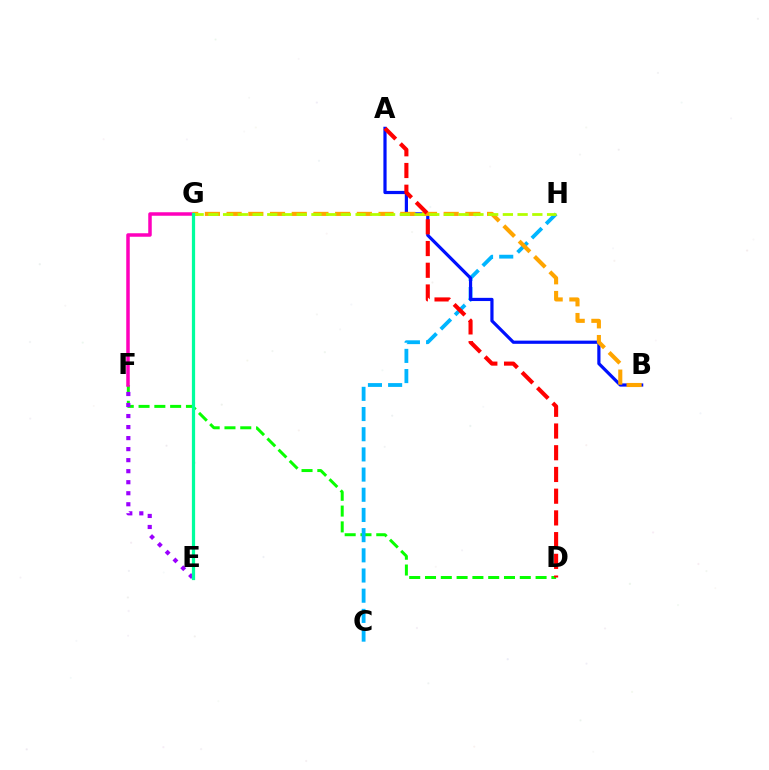{('D', 'F'): [{'color': '#08ff00', 'line_style': 'dashed', 'thickness': 2.15}], ('C', 'H'): [{'color': '#00b5ff', 'line_style': 'dashed', 'thickness': 2.74}], ('A', 'B'): [{'color': '#0010ff', 'line_style': 'solid', 'thickness': 2.3}], ('E', 'F'): [{'color': '#9b00ff', 'line_style': 'dotted', 'thickness': 3.0}], ('F', 'G'): [{'color': '#ff00bd', 'line_style': 'solid', 'thickness': 2.52}], ('B', 'G'): [{'color': '#ffa500', 'line_style': 'dashed', 'thickness': 2.95}], ('G', 'H'): [{'color': '#b3ff00', 'line_style': 'dashed', 'thickness': 2.0}], ('E', 'G'): [{'color': '#00ff9d', 'line_style': 'solid', 'thickness': 2.32}], ('A', 'D'): [{'color': '#ff0000', 'line_style': 'dashed', 'thickness': 2.95}]}